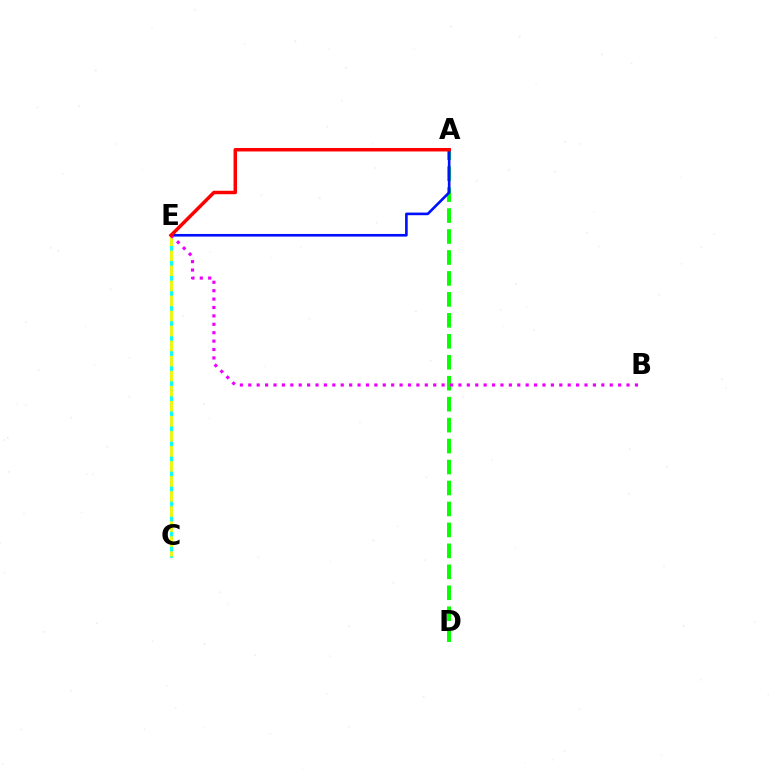{('C', 'E'): [{'color': '#00fff6', 'line_style': 'solid', 'thickness': 2.03}, {'color': '#fcf500', 'line_style': 'dashed', 'thickness': 2.04}], ('A', 'D'): [{'color': '#08ff00', 'line_style': 'dashed', 'thickness': 2.85}], ('A', 'E'): [{'color': '#0010ff', 'line_style': 'solid', 'thickness': 1.89}, {'color': '#ff0000', 'line_style': 'solid', 'thickness': 2.5}], ('B', 'E'): [{'color': '#ee00ff', 'line_style': 'dotted', 'thickness': 2.28}]}